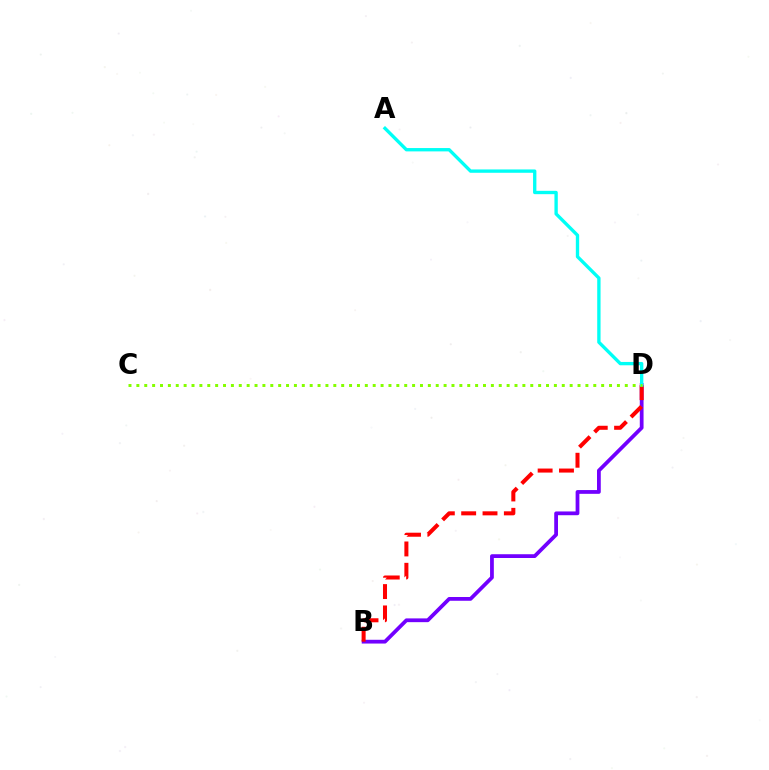{('B', 'D'): [{'color': '#7200ff', 'line_style': 'solid', 'thickness': 2.71}, {'color': '#ff0000', 'line_style': 'dashed', 'thickness': 2.9}], ('A', 'D'): [{'color': '#00fff6', 'line_style': 'solid', 'thickness': 2.41}], ('C', 'D'): [{'color': '#84ff00', 'line_style': 'dotted', 'thickness': 2.14}]}